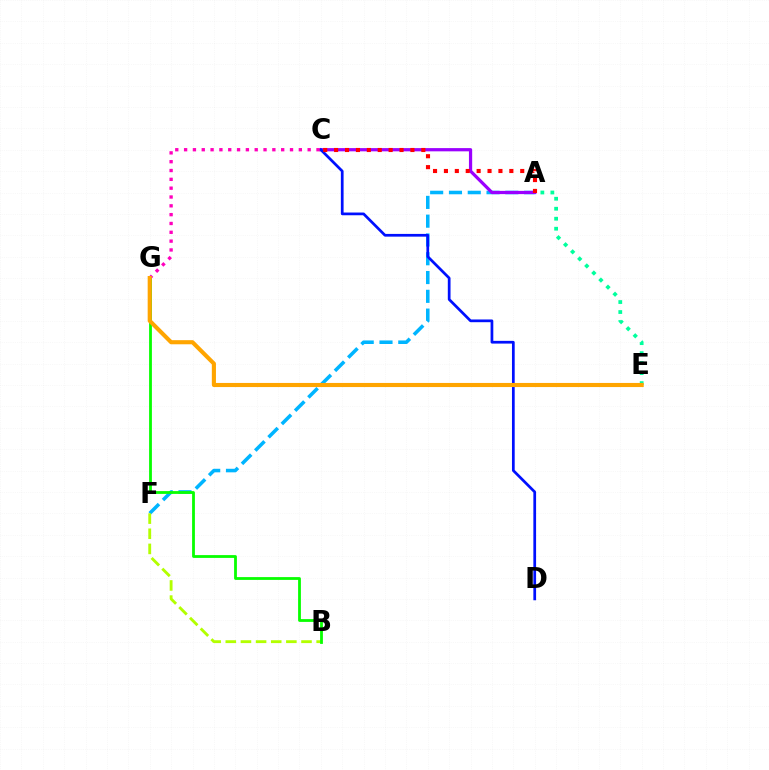{('A', 'F'): [{'color': '#00b5ff', 'line_style': 'dashed', 'thickness': 2.55}], ('A', 'C'): [{'color': '#9b00ff', 'line_style': 'solid', 'thickness': 2.33}, {'color': '#ff0000', 'line_style': 'dotted', 'thickness': 2.96}], ('C', 'D'): [{'color': '#0010ff', 'line_style': 'solid', 'thickness': 1.96}], ('B', 'F'): [{'color': '#b3ff00', 'line_style': 'dashed', 'thickness': 2.06}], ('B', 'G'): [{'color': '#08ff00', 'line_style': 'solid', 'thickness': 2.01}], ('A', 'E'): [{'color': '#00ff9d', 'line_style': 'dotted', 'thickness': 2.71}], ('C', 'G'): [{'color': '#ff00bd', 'line_style': 'dotted', 'thickness': 2.4}], ('E', 'G'): [{'color': '#ffa500', 'line_style': 'solid', 'thickness': 2.96}]}